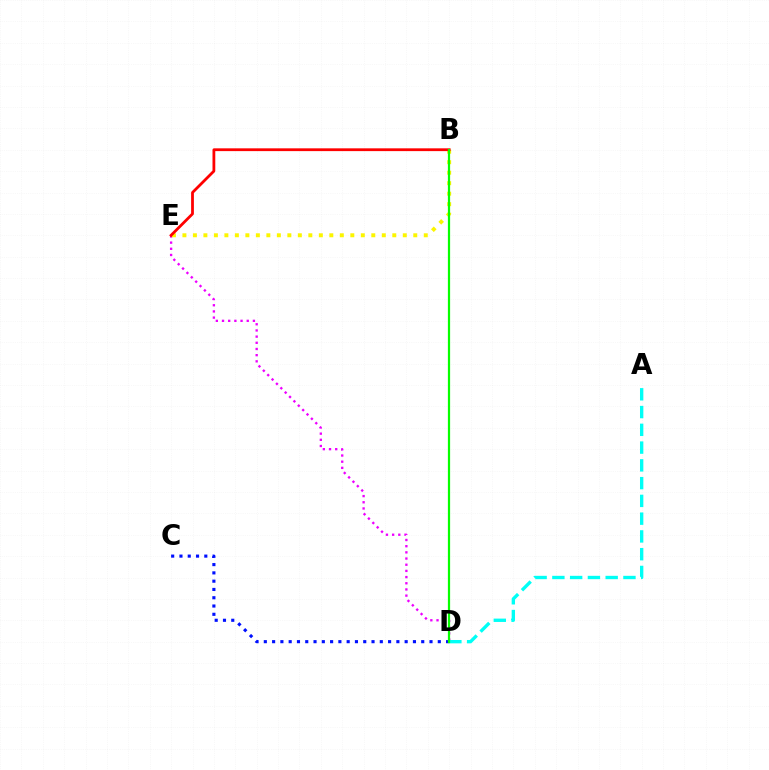{('D', 'E'): [{'color': '#ee00ff', 'line_style': 'dotted', 'thickness': 1.68}], ('B', 'E'): [{'color': '#fcf500', 'line_style': 'dotted', 'thickness': 2.85}, {'color': '#ff0000', 'line_style': 'solid', 'thickness': 2.01}], ('A', 'D'): [{'color': '#00fff6', 'line_style': 'dashed', 'thickness': 2.41}], ('C', 'D'): [{'color': '#0010ff', 'line_style': 'dotted', 'thickness': 2.25}], ('B', 'D'): [{'color': '#08ff00', 'line_style': 'solid', 'thickness': 1.6}]}